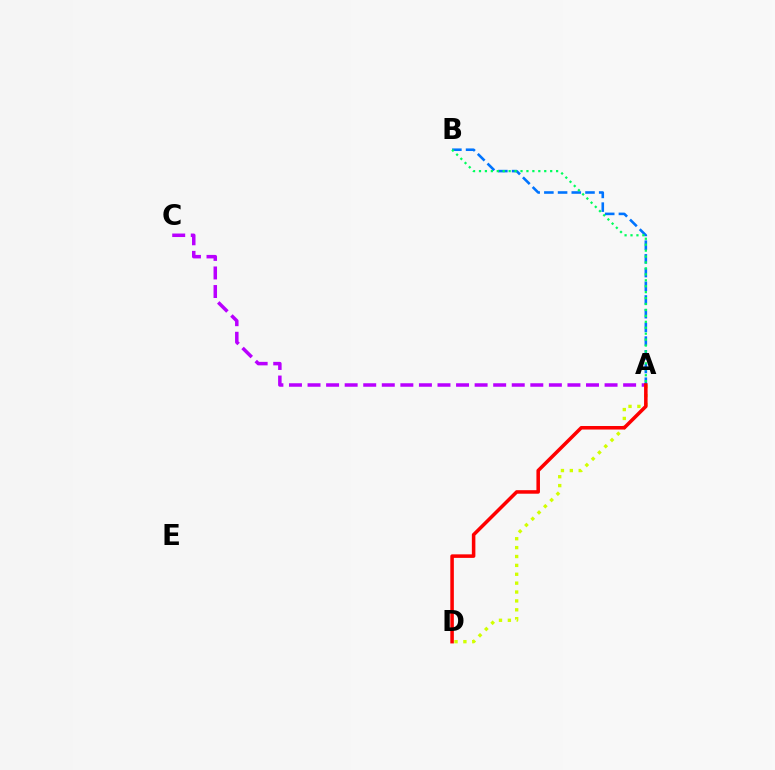{('A', 'C'): [{'color': '#b900ff', 'line_style': 'dashed', 'thickness': 2.52}], ('A', 'B'): [{'color': '#0074ff', 'line_style': 'dashed', 'thickness': 1.86}, {'color': '#00ff5c', 'line_style': 'dotted', 'thickness': 1.61}], ('A', 'D'): [{'color': '#d1ff00', 'line_style': 'dotted', 'thickness': 2.41}, {'color': '#ff0000', 'line_style': 'solid', 'thickness': 2.54}]}